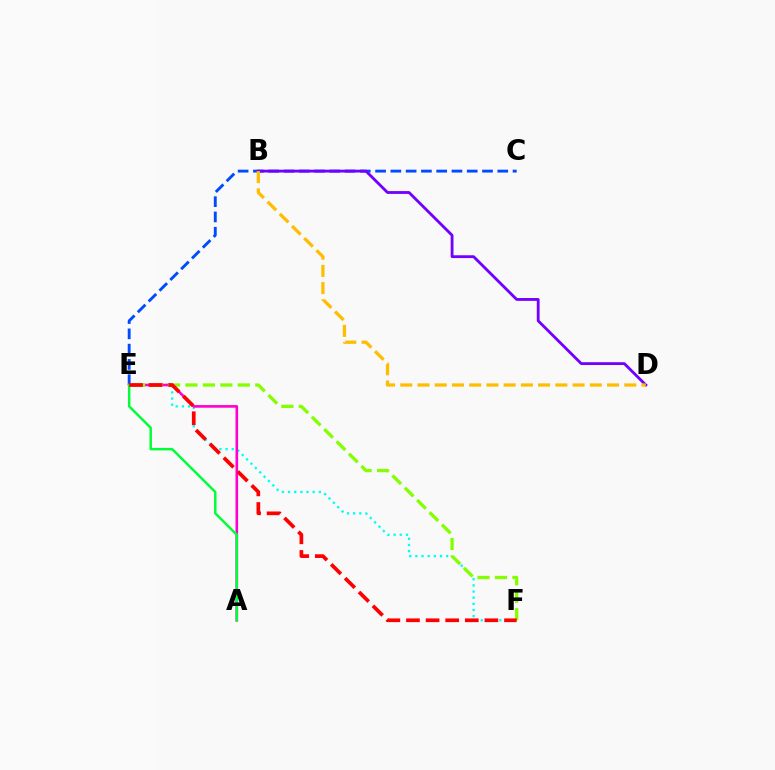{('C', 'E'): [{'color': '#004bff', 'line_style': 'dashed', 'thickness': 2.07}], ('B', 'D'): [{'color': '#7200ff', 'line_style': 'solid', 'thickness': 2.03}, {'color': '#ffbd00', 'line_style': 'dashed', 'thickness': 2.34}], ('E', 'F'): [{'color': '#00fff6', 'line_style': 'dotted', 'thickness': 1.67}, {'color': '#84ff00', 'line_style': 'dashed', 'thickness': 2.37}, {'color': '#ff0000', 'line_style': 'dashed', 'thickness': 2.66}], ('A', 'E'): [{'color': '#ff00cf', 'line_style': 'solid', 'thickness': 1.89}, {'color': '#00ff39', 'line_style': 'solid', 'thickness': 1.78}]}